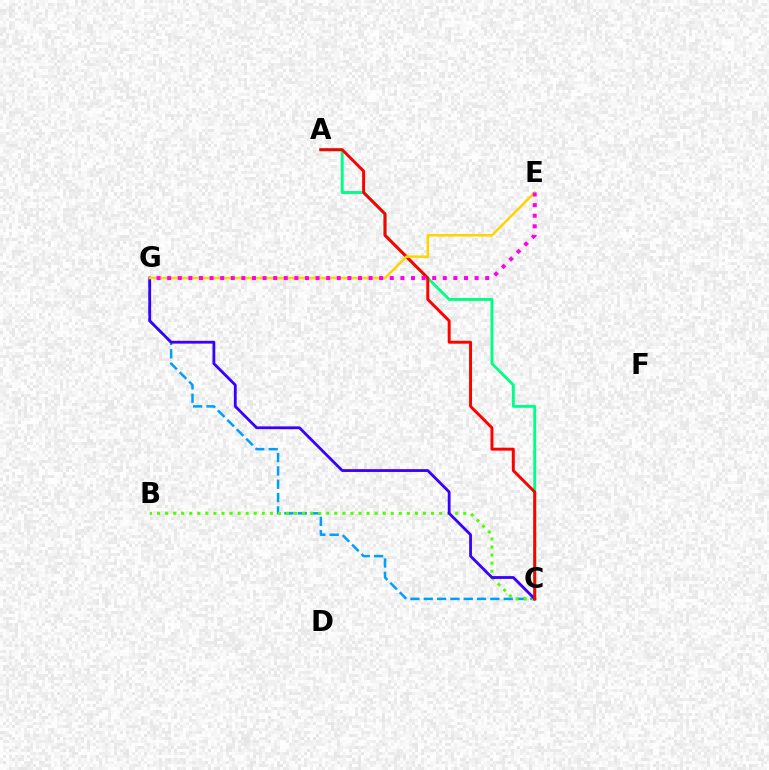{('C', 'G'): [{'color': '#009eff', 'line_style': 'dashed', 'thickness': 1.81}, {'color': '#3700ff', 'line_style': 'solid', 'thickness': 2.02}], ('A', 'C'): [{'color': '#00ff86', 'line_style': 'solid', 'thickness': 2.08}, {'color': '#ff0000', 'line_style': 'solid', 'thickness': 2.13}], ('B', 'C'): [{'color': '#4fff00', 'line_style': 'dotted', 'thickness': 2.19}], ('E', 'G'): [{'color': '#ffd500', 'line_style': 'solid', 'thickness': 1.8}, {'color': '#ff00ed', 'line_style': 'dotted', 'thickness': 2.88}]}